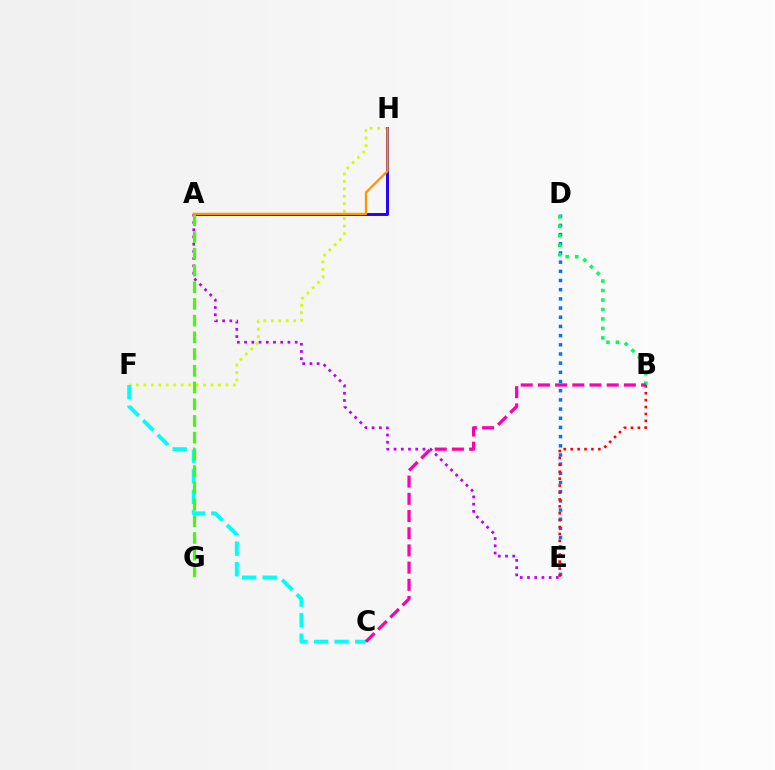{('D', 'E'): [{'color': '#0074ff', 'line_style': 'dotted', 'thickness': 2.49}], ('A', 'E'): [{'color': '#b900ff', 'line_style': 'dotted', 'thickness': 1.96}], ('B', 'D'): [{'color': '#00ff5c', 'line_style': 'dotted', 'thickness': 2.57}], ('F', 'H'): [{'color': '#d1ff00', 'line_style': 'dotted', 'thickness': 2.03}], ('B', 'E'): [{'color': '#ff0000', 'line_style': 'dotted', 'thickness': 1.88}], ('A', 'H'): [{'color': '#2500ff', 'line_style': 'solid', 'thickness': 2.13}, {'color': '#ff9400', 'line_style': 'solid', 'thickness': 1.63}], ('C', 'F'): [{'color': '#00fff6', 'line_style': 'dashed', 'thickness': 2.8}], ('B', 'C'): [{'color': '#ff00ac', 'line_style': 'dashed', 'thickness': 2.34}], ('A', 'G'): [{'color': '#3dff00', 'line_style': 'dashed', 'thickness': 2.27}]}